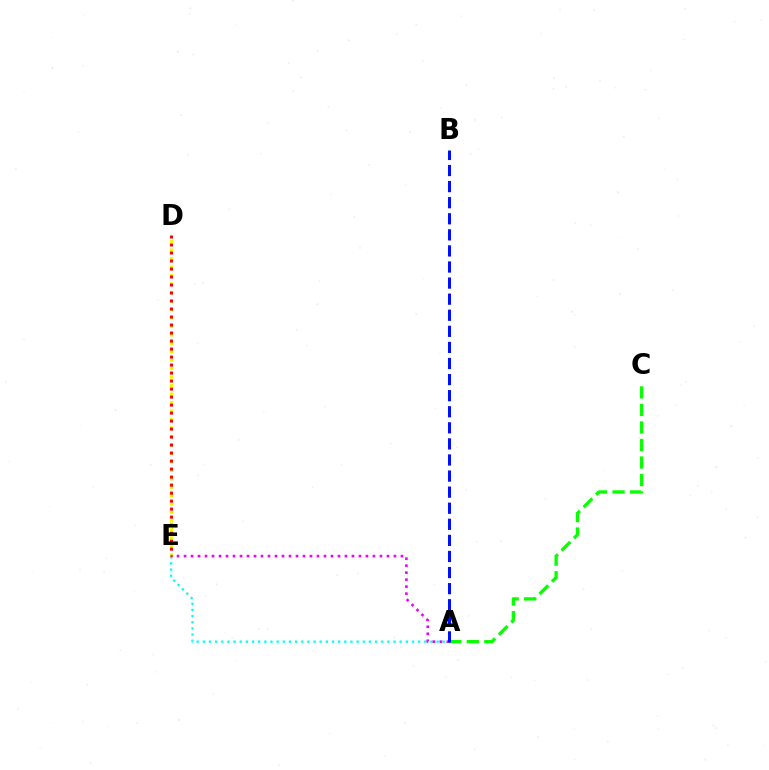{('A', 'E'): [{'color': '#00fff6', 'line_style': 'dotted', 'thickness': 1.67}, {'color': '#ee00ff', 'line_style': 'dotted', 'thickness': 1.9}], ('A', 'C'): [{'color': '#08ff00', 'line_style': 'dashed', 'thickness': 2.38}], ('D', 'E'): [{'color': '#fcf500', 'line_style': 'dotted', 'thickness': 2.3}, {'color': '#ff0000', 'line_style': 'dotted', 'thickness': 2.17}], ('A', 'B'): [{'color': '#0010ff', 'line_style': 'dashed', 'thickness': 2.18}]}